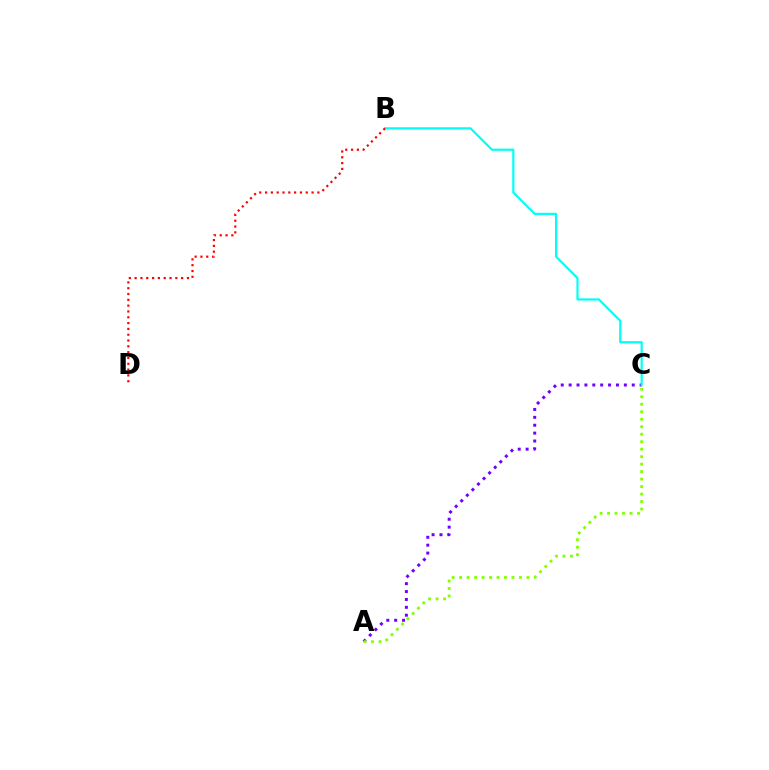{('A', 'C'): [{'color': '#7200ff', 'line_style': 'dotted', 'thickness': 2.14}, {'color': '#84ff00', 'line_style': 'dotted', 'thickness': 2.03}], ('B', 'C'): [{'color': '#00fff6', 'line_style': 'solid', 'thickness': 1.58}], ('B', 'D'): [{'color': '#ff0000', 'line_style': 'dotted', 'thickness': 1.58}]}